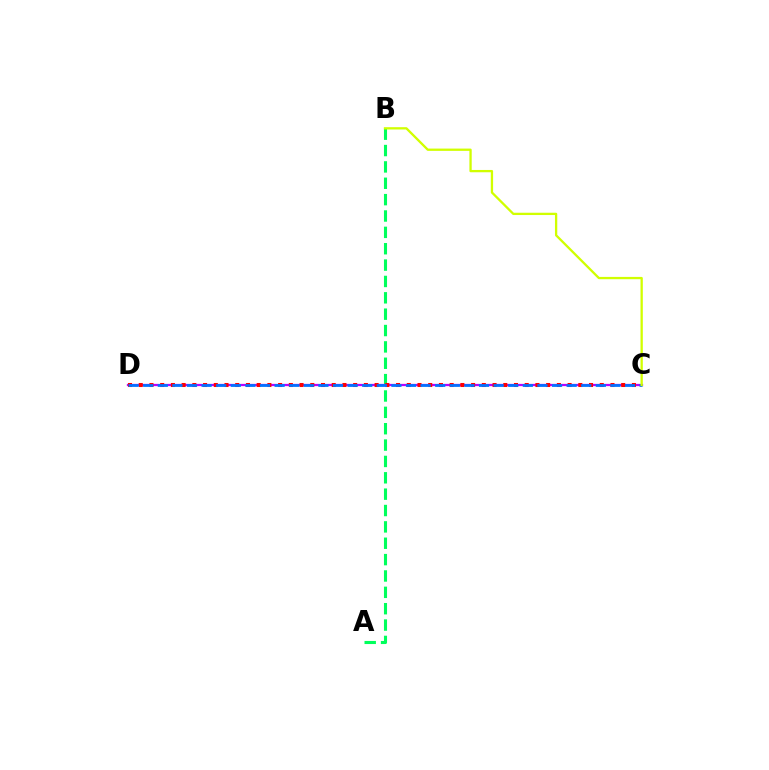{('A', 'B'): [{'color': '#00ff5c', 'line_style': 'dashed', 'thickness': 2.22}], ('C', 'D'): [{'color': '#b900ff', 'line_style': 'solid', 'thickness': 1.63}, {'color': '#ff0000', 'line_style': 'dotted', 'thickness': 2.91}, {'color': '#0074ff', 'line_style': 'dashed', 'thickness': 1.98}], ('B', 'C'): [{'color': '#d1ff00', 'line_style': 'solid', 'thickness': 1.66}]}